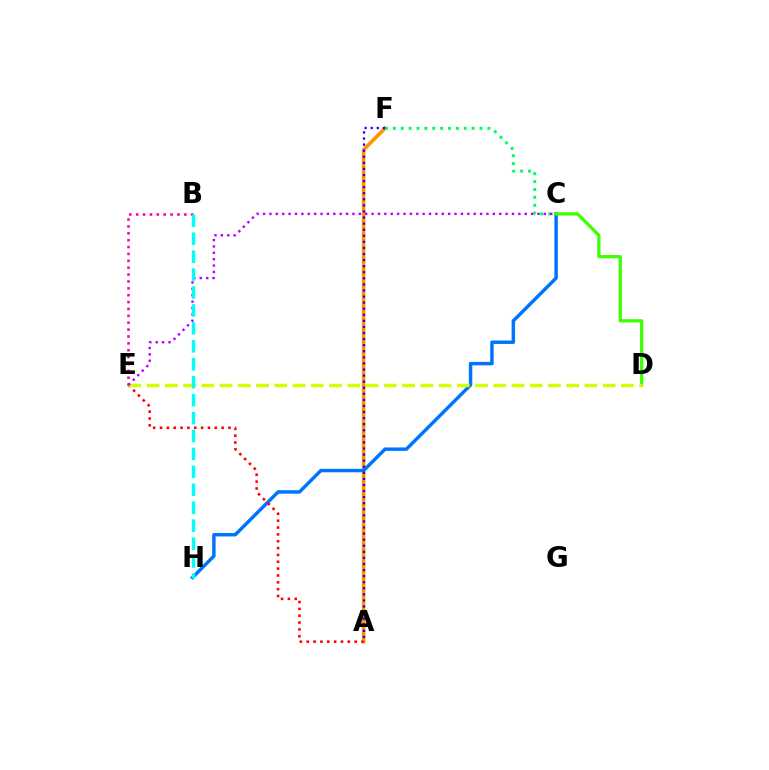{('B', 'E'): [{'color': '#ff00ac', 'line_style': 'dotted', 'thickness': 1.87}], ('A', 'F'): [{'color': '#ff9400', 'line_style': 'solid', 'thickness': 2.6}, {'color': '#2500ff', 'line_style': 'dotted', 'thickness': 1.65}], ('C', 'H'): [{'color': '#0074ff', 'line_style': 'solid', 'thickness': 2.48}], ('C', 'D'): [{'color': '#3dff00', 'line_style': 'solid', 'thickness': 2.34}], ('C', 'F'): [{'color': '#00ff5c', 'line_style': 'dotted', 'thickness': 2.14}], ('A', 'E'): [{'color': '#ff0000', 'line_style': 'dotted', 'thickness': 1.86}], ('D', 'E'): [{'color': '#d1ff00', 'line_style': 'dashed', 'thickness': 2.48}], ('C', 'E'): [{'color': '#b900ff', 'line_style': 'dotted', 'thickness': 1.73}], ('B', 'H'): [{'color': '#00fff6', 'line_style': 'dashed', 'thickness': 2.44}]}